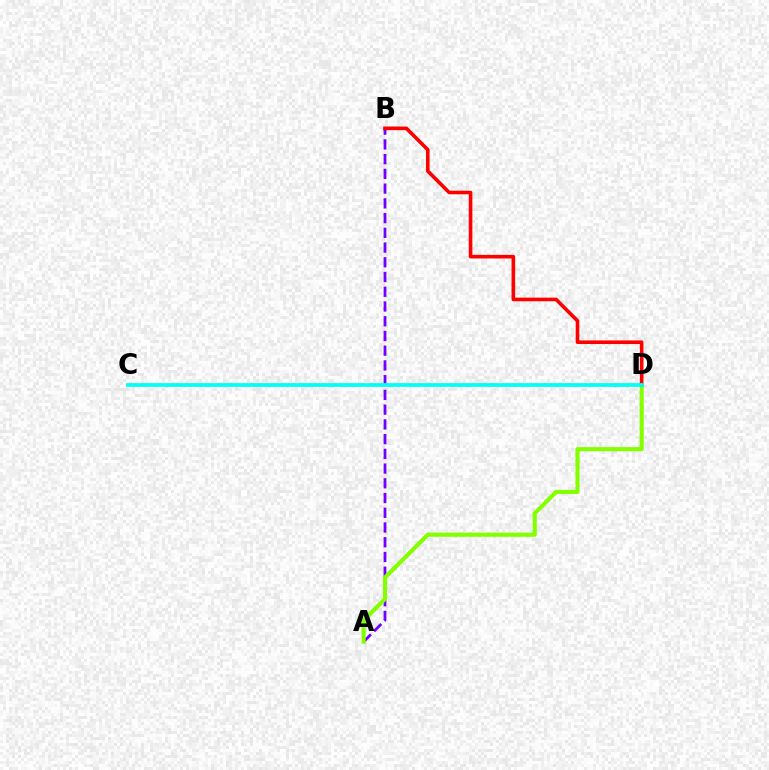{('A', 'B'): [{'color': '#7200ff', 'line_style': 'dashed', 'thickness': 2.0}], ('A', 'D'): [{'color': '#84ff00', 'line_style': 'solid', 'thickness': 2.97}], ('B', 'D'): [{'color': '#ff0000', 'line_style': 'solid', 'thickness': 2.6}], ('C', 'D'): [{'color': '#00fff6', 'line_style': 'solid', 'thickness': 2.72}]}